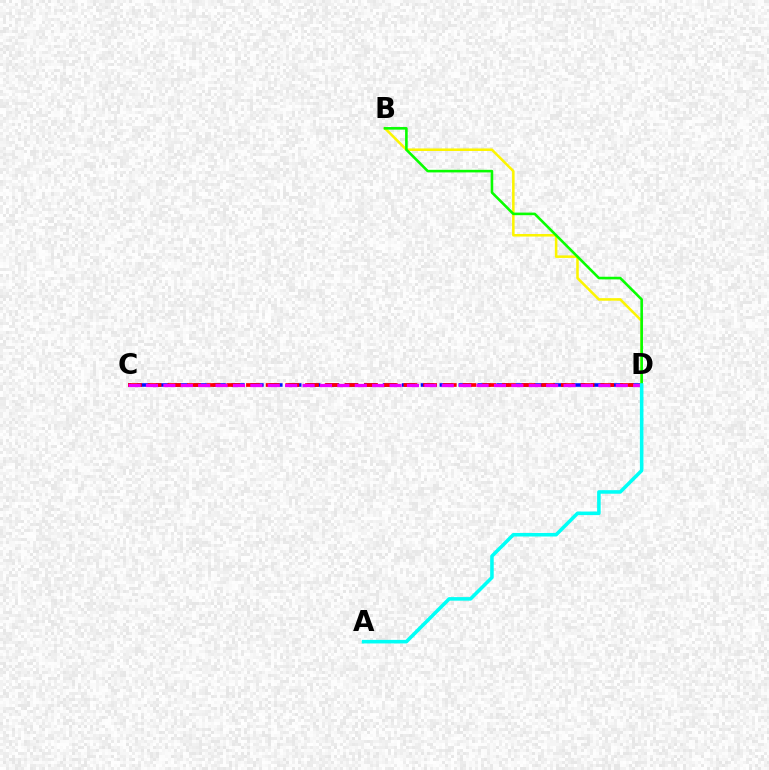{('C', 'D'): [{'color': '#0010ff', 'line_style': 'dashed', 'thickness': 2.57}, {'color': '#ff0000', 'line_style': 'dashed', 'thickness': 2.67}, {'color': '#ee00ff', 'line_style': 'dashed', 'thickness': 2.36}], ('B', 'D'): [{'color': '#fcf500', 'line_style': 'solid', 'thickness': 1.83}, {'color': '#08ff00', 'line_style': 'solid', 'thickness': 1.87}], ('A', 'D'): [{'color': '#00fff6', 'line_style': 'solid', 'thickness': 2.56}]}